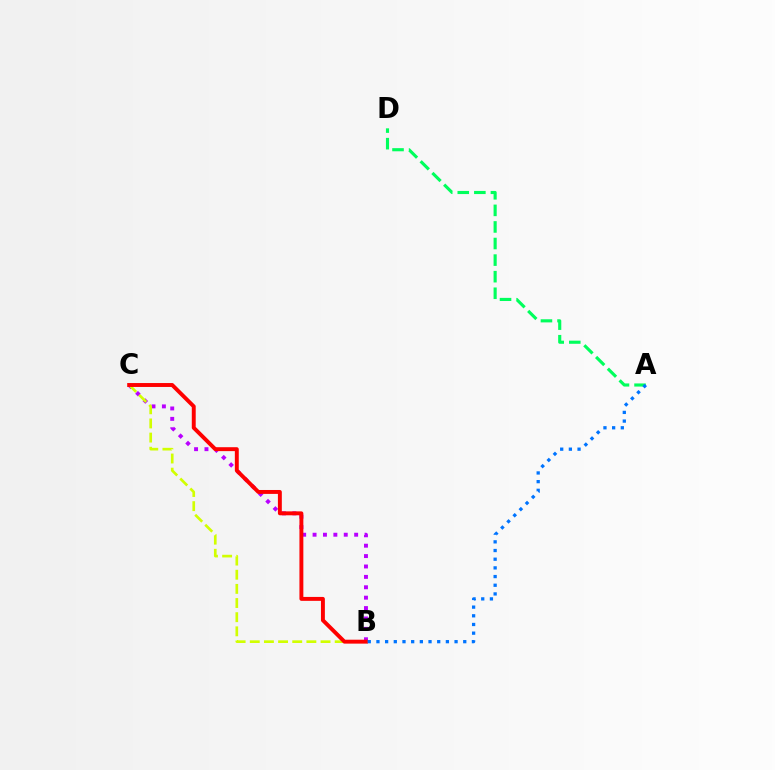{('B', 'C'): [{'color': '#b900ff', 'line_style': 'dotted', 'thickness': 2.82}, {'color': '#d1ff00', 'line_style': 'dashed', 'thickness': 1.92}, {'color': '#ff0000', 'line_style': 'solid', 'thickness': 2.82}], ('A', 'D'): [{'color': '#00ff5c', 'line_style': 'dashed', 'thickness': 2.25}], ('A', 'B'): [{'color': '#0074ff', 'line_style': 'dotted', 'thickness': 2.36}]}